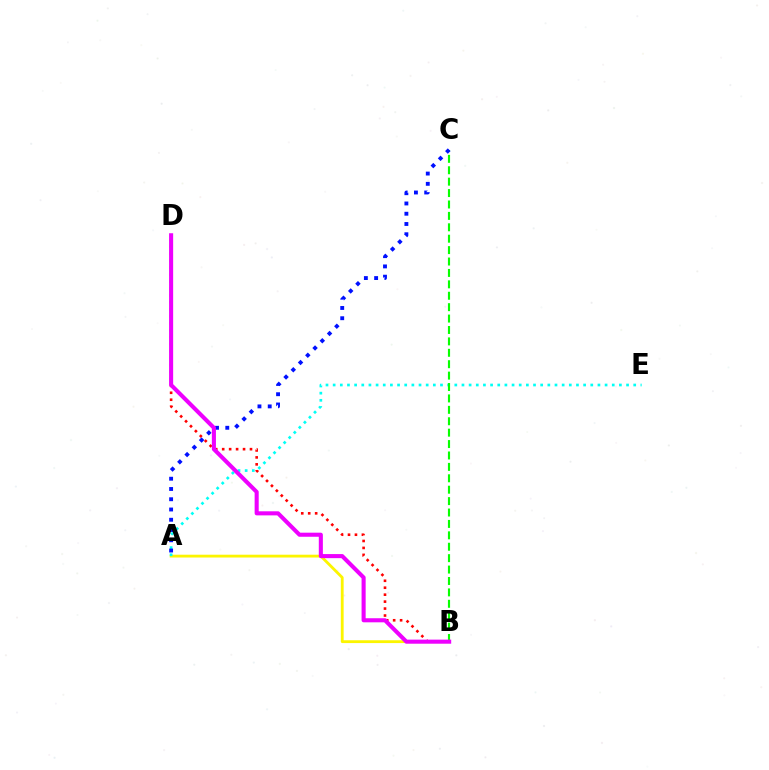{('A', 'B'): [{'color': '#fcf500', 'line_style': 'solid', 'thickness': 2.03}], ('A', 'E'): [{'color': '#00fff6', 'line_style': 'dotted', 'thickness': 1.94}], ('B', 'C'): [{'color': '#08ff00', 'line_style': 'dashed', 'thickness': 1.55}], ('B', 'D'): [{'color': '#ff0000', 'line_style': 'dotted', 'thickness': 1.89}, {'color': '#ee00ff', 'line_style': 'solid', 'thickness': 2.94}], ('A', 'C'): [{'color': '#0010ff', 'line_style': 'dotted', 'thickness': 2.79}]}